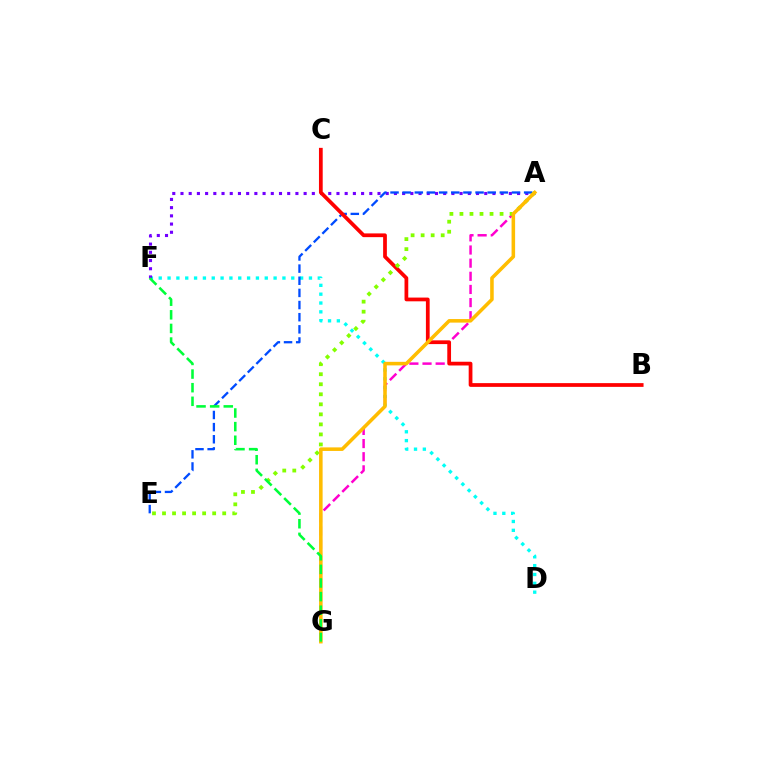{('D', 'F'): [{'color': '#00fff6', 'line_style': 'dotted', 'thickness': 2.4}], ('A', 'F'): [{'color': '#7200ff', 'line_style': 'dotted', 'thickness': 2.23}], ('A', 'E'): [{'color': '#004bff', 'line_style': 'dashed', 'thickness': 1.65}, {'color': '#84ff00', 'line_style': 'dotted', 'thickness': 2.73}], ('A', 'G'): [{'color': '#ff00cf', 'line_style': 'dashed', 'thickness': 1.79}, {'color': '#ffbd00', 'line_style': 'solid', 'thickness': 2.56}], ('B', 'C'): [{'color': '#ff0000', 'line_style': 'solid', 'thickness': 2.69}], ('F', 'G'): [{'color': '#00ff39', 'line_style': 'dashed', 'thickness': 1.85}]}